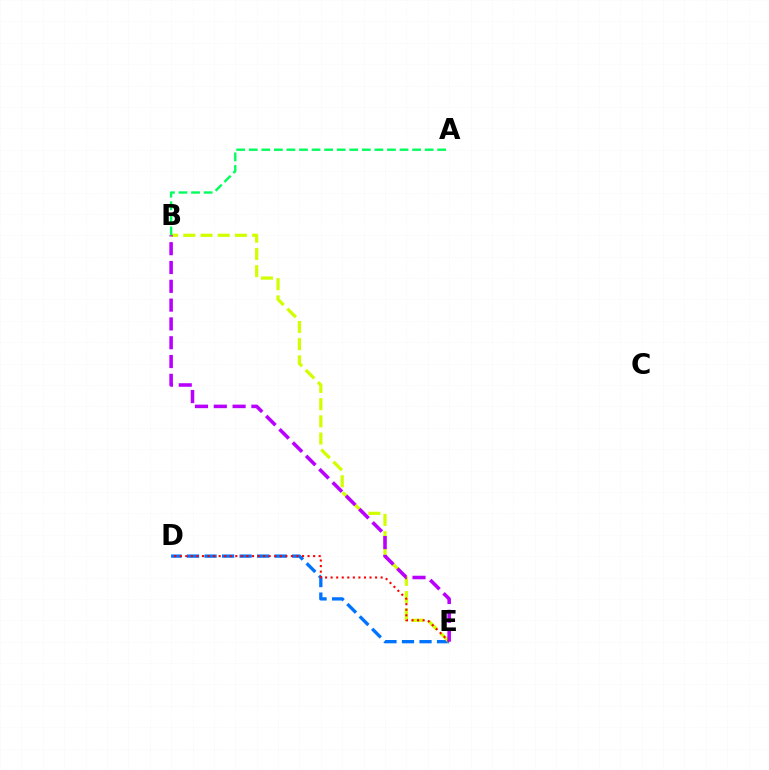{('D', 'E'): [{'color': '#0074ff', 'line_style': 'dashed', 'thickness': 2.38}, {'color': '#ff0000', 'line_style': 'dotted', 'thickness': 1.51}], ('B', 'E'): [{'color': '#d1ff00', 'line_style': 'dashed', 'thickness': 2.34}, {'color': '#b900ff', 'line_style': 'dashed', 'thickness': 2.56}], ('A', 'B'): [{'color': '#00ff5c', 'line_style': 'dashed', 'thickness': 1.71}]}